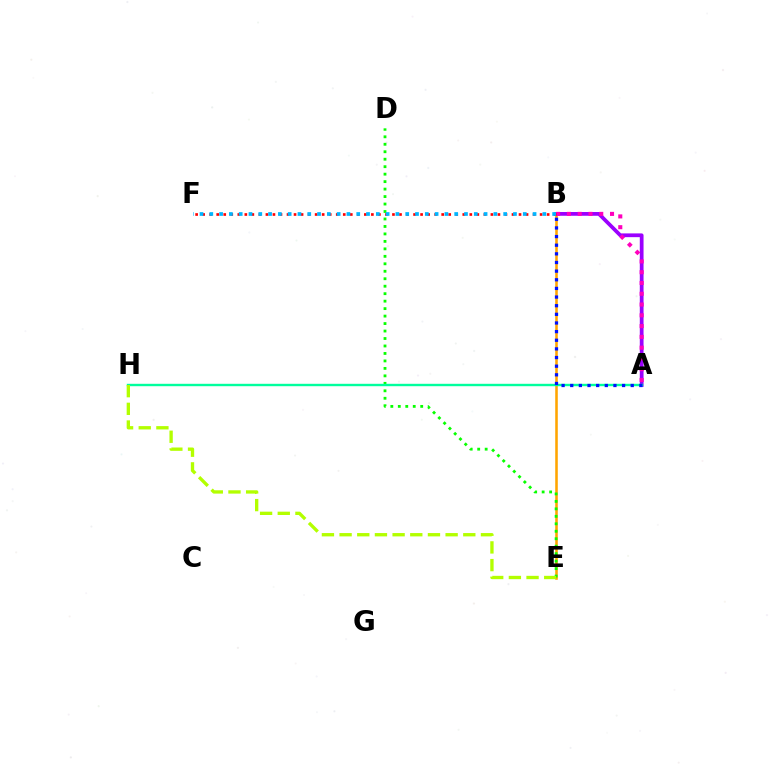{('B', 'E'): [{'color': '#ffa500', 'line_style': 'solid', 'thickness': 1.84}], ('A', 'B'): [{'color': '#9b00ff', 'line_style': 'solid', 'thickness': 2.7}, {'color': '#0010ff', 'line_style': 'dotted', 'thickness': 2.35}, {'color': '#ff00bd', 'line_style': 'dotted', 'thickness': 2.93}], ('D', 'E'): [{'color': '#08ff00', 'line_style': 'dotted', 'thickness': 2.03}], ('A', 'H'): [{'color': '#00ff9d', 'line_style': 'solid', 'thickness': 1.73}], ('E', 'H'): [{'color': '#b3ff00', 'line_style': 'dashed', 'thickness': 2.4}], ('B', 'F'): [{'color': '#ff0000', 'line_style': 'dotted', 'thickness': 1.91}, {'color': '#00b5ff', 'line_style': 'dotted', 'thickness': 2.66}]}